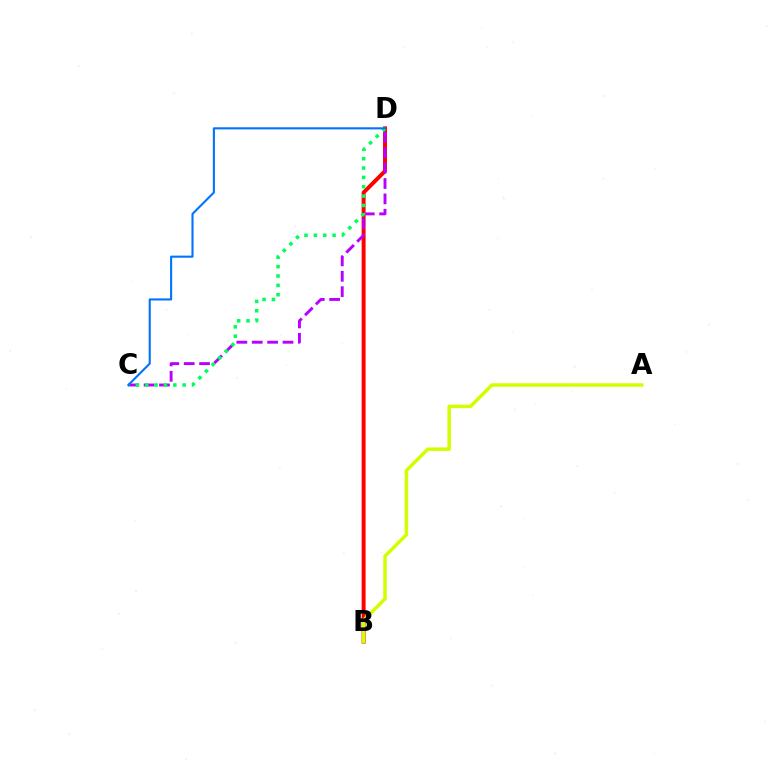{('B', 'D'): [{'color': '#ff0000', 'line_style': 'solid', 'thickness': 2.85}], ('C', 'D'): [{'color': '#b900ff', 'line_style': 'dashed', 'thickness': 2.09}, {'color': '#00ff5c', 'line_style': 'dotted', 'thickness': 2.54}, {'color': '#0074ff', 'line_style': 'solid', 'thickness': 1.52}], ('A', 'B'): [{'color': '#d1ff00', 'line_style': 'solid', 'thickness': 2.51}]}